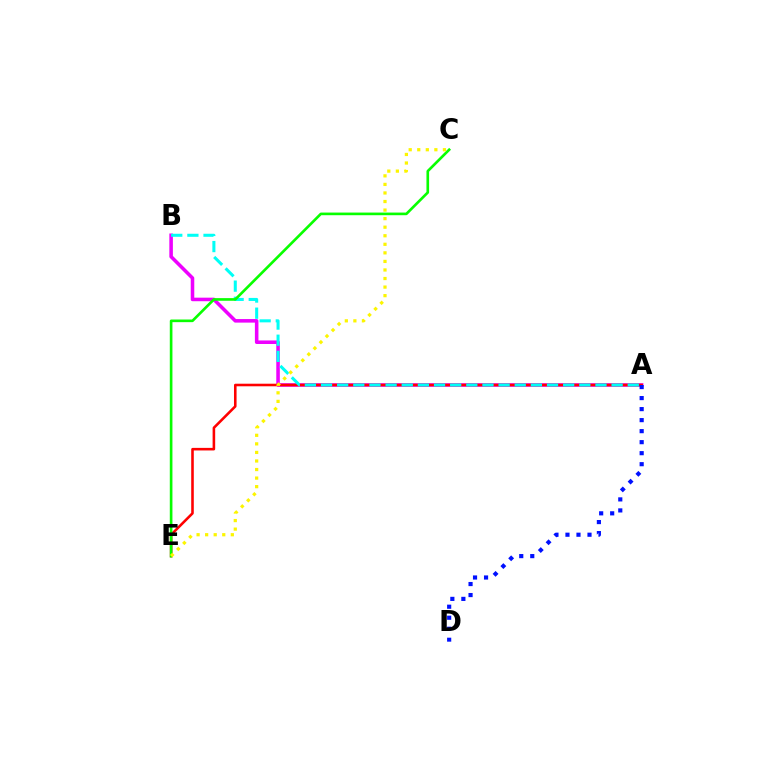{('A', 'B'): [{'color': '#ee00ff', 'line_style': 'solid', 'thickness': 2.56}, {'color': '#00fff6', 'line_style': 'dashed', 'thickness': 2.19}], ('A', 'E'): [{'color': '#ff0000', 'line_style': 'solid', 'thickness': 1.86}], ('A', 'D'): [{'color': '#0010ff', 'line_style': 'dotted', 'thickness': 2.99}], ('C', 'E'): [{'color': '#08ff00', 'line_style': 'solid', 'thickness': 1.9}, {'color': '#fcf500', 'line_style': 'dotted', 'thickness': 2.32}]}